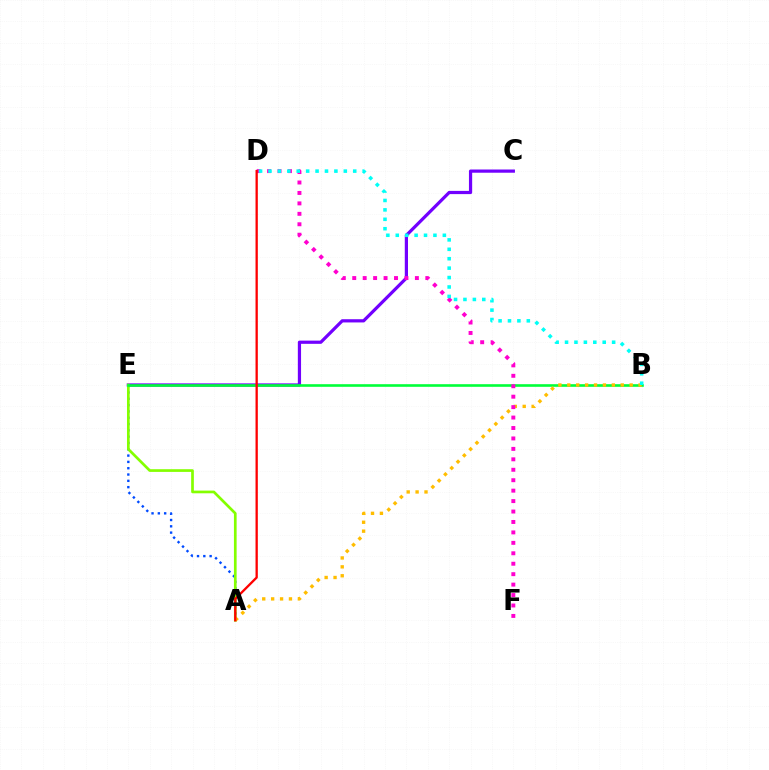{('C', 'E'): [{'color': '#7200ff', 'line_style': 'solid', 'thickness': 2.32}], ('A', 'E'): [{'color': '#004bff', 'line_style': 'dotted', 'thickness': 1.71}, {'color': '#84ff00', 'line_style': 'solid', 'thickness': 1.94}], ('B', 'E'): [{'color': '#00ff39', 'line_style': 'solid', 'thickness': 1.88}], ('A', 'B'): [{'color': '#ffbd00', 'line_style': 'dotted', 'thickness': 2.42}], ('D', 'F'): [{'color': '#ff00cf', 'line_style': 'dotted', 'thickness': 2.84}], ('B', 'D'): [{'color': '#00fff6', 'line_style': 'dotted', 'thickness': 2.56}], ('A', 'D'): [{'color': '#ff0000', 'line_style': 'solid', 'thickness': 1.66}]}